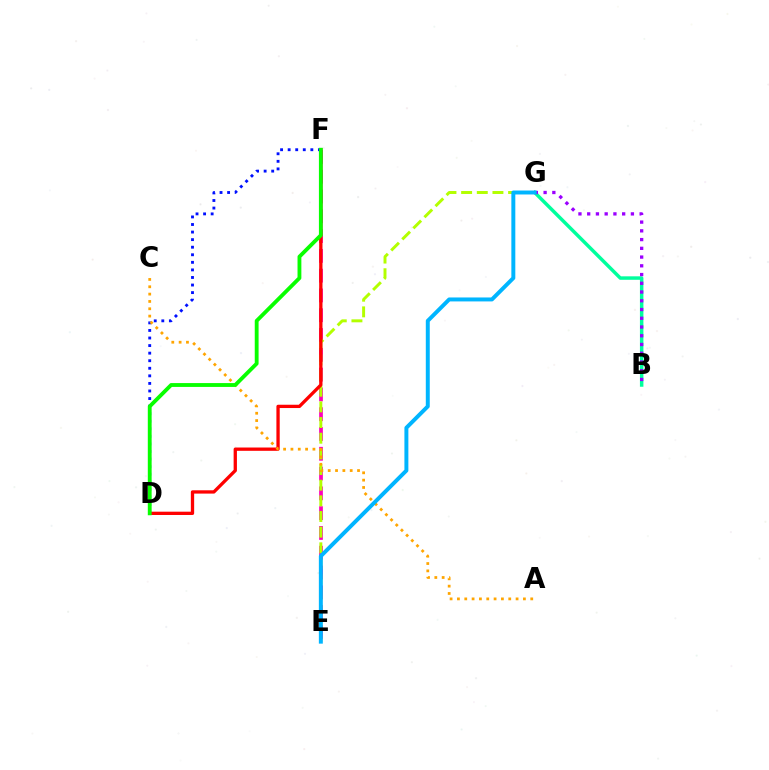{('D', 'F'): [{'color': '#0010ff', 'line_style': 'dotted', 'thickness': 2.06}, {'color': '#ff0000', 'line_style': 'solid', 'thickness': 2.38}, {'color': '#08ff00', 'line_style': 'solid', 'thickness': 2.76}], ('B', 'G'): [{'color': '#00ff9d', 'line_style': 'solid', 'thickness': 2.5}, {'color': '#9b00ff', 'line_style': 'dotted', 'thickness': 2.37}], ('E', 'F'): [{'color': '#ff00bd', 'line_style': 'dashed', 'thickness': 2.69}], ('E', 'G'): [{'color': '#b3ff00', 'line_style': 'dashed', 'thickness': 2.13}, {'color': '#00b5ff', 'line_style': 'solid', 'thickness': 2.85}], ('A', 'C'): [{'color': '#ffa500', 'line_style': 'dotted', 'thickness': 1.99}]}